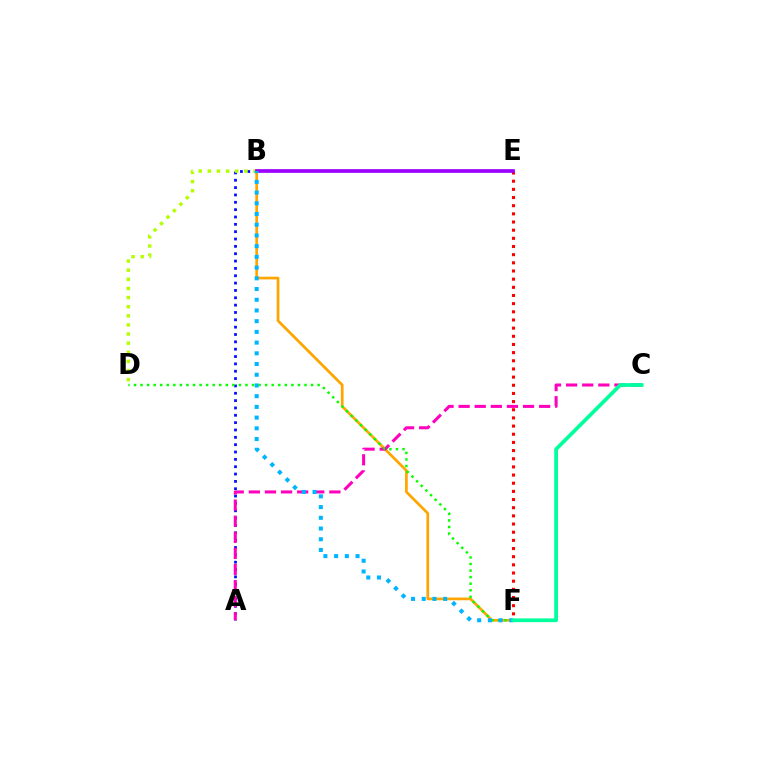{('B', 'F'): [{'color': '#ffa500', 'line_style': 'solid', 'thickness': 1.95}, {'color': '#00b5ff', 'line_style': 'dotted', 'thickness': 2.91}], ('A', 'B'): [{'color': '#0010ff', 'line_style': 'dotted', 'thickness': 2.0}], ('B', 'D'): [{'color': '#b3ff00', 'line_style': 'dotted', 'thickness': 2.48}], ('A', 'C'): [{'color': '#ff00bd', 'line_style': 'dashed', 'thickness': 2.19}], ('E', 'F'): [{'color': '#ff0000', 'line_style': 'dotted', 'thickness': 2.22}], ('B', 'E'): [{'color': '#9b00ff', 'line_style': 'solid', 'thickness': 2.66}], ('D', 'F'): [{'color': '#08ff00', 'line_style': 'dotted', 'thickness': 1.78}], ('C', 'F'): [{'color': '#00ff9d', 'line_style': 'solid', 'thickness': 2.69}]}